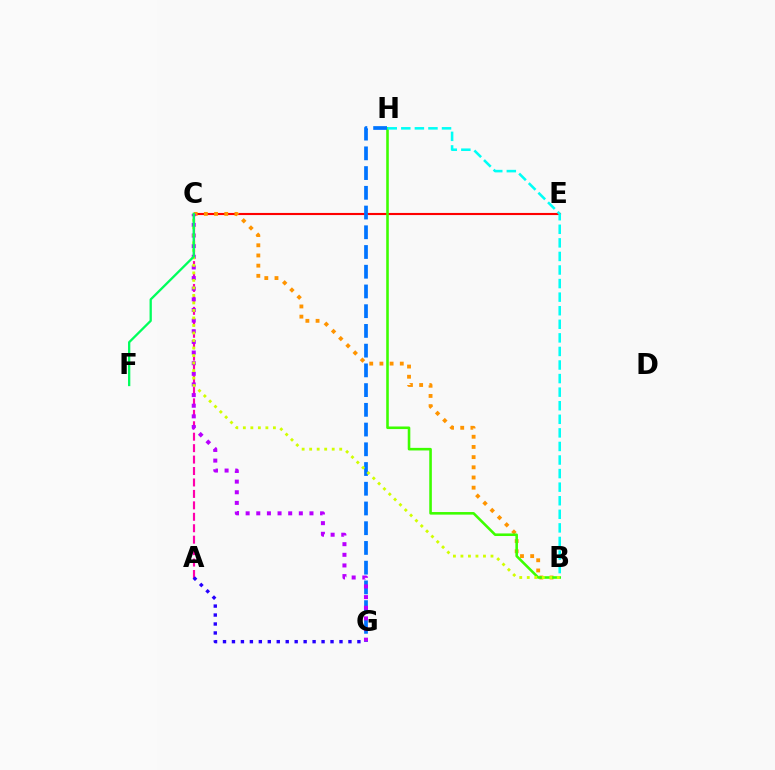{('C', 'E'): [{'color': '#ff0000', 'line_style': 'solid', 'thickness': 1.52}], ('B', 'C'): [{'color': '#ff9400', 'line_style': 'dotted', 'thickness': 2.77}, {'color': '#d1ff00', 'line_style': 'dotted', 'thickness': 2.04}], ('A', 'C'): [{'color': '#ff00ac', 'line_style': 'dashed', 'thickness': 1.55}], ('B', 'H'): [{'color': '#3dff00', 'line_style': 'solid', 'thickness': 1.86}, {'color': '#00fff6', 'line_style': 'dashed', 'thickness': 1.84}], ('G', 'H'): [{'color': '#0074ff', 'line_style': 'dashed', 'thickness': 2.68}], ('C', 'G'): [{'color': '#b900ff', 'line_style': 'dotted', 'thickness': 2.89}], ('A', 'G'): [{'color': '#2500ff', 'line_style': 'dotted', 'thickness': 2.43}], ('C', 'F'): [{'color': '#00ff5c', 'line_style': 'solid', 'thickness': 1.65}]}